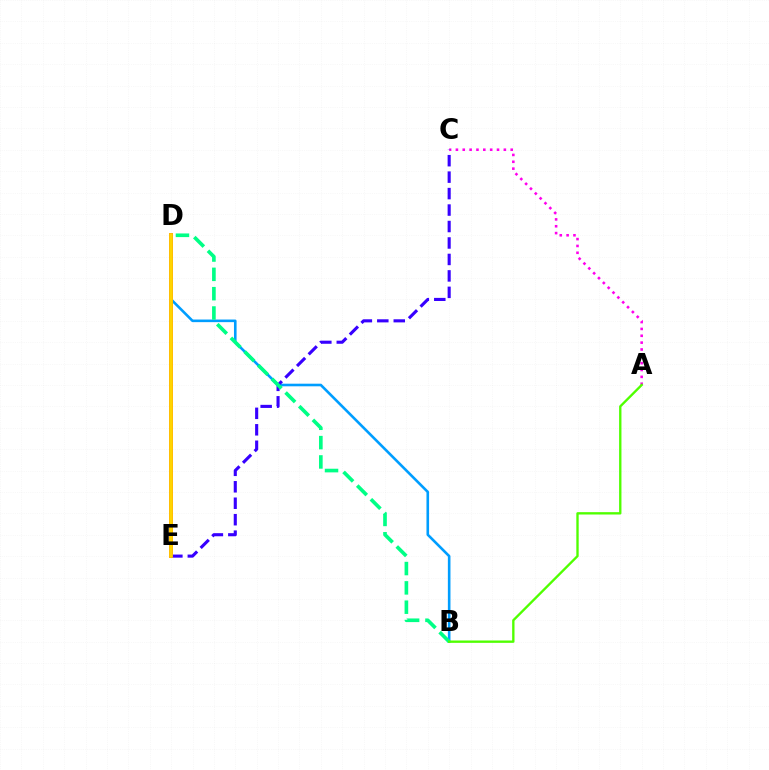{('A', 'C'): [{'color': '#ff00ed', 'line_style': 'dotted', 'thickness': 1.86}], ('B', 'D'): [{'color': '#009eff', 'line_style': 'solid', 'thickness': 1.88}, {'color': '#00ff86', 'line_style': 'dashed', 'thickness': 2.63}], ('D', 'E'): [{'color': '#ff0000', 'line_style': 'solid', 'thickness': 2.69}, {'color': '#ffd500', 'line_style': 'solid', 'thickness': 2.71}], ('C', 'E'): [{'color': '#3700ff', 'line_style': 'dashed', 'thickness': 2.24}], ('A', 'B'): [{'color': '#4fff00', 'line_style': 'solid', 'thickness': 1.69}]}